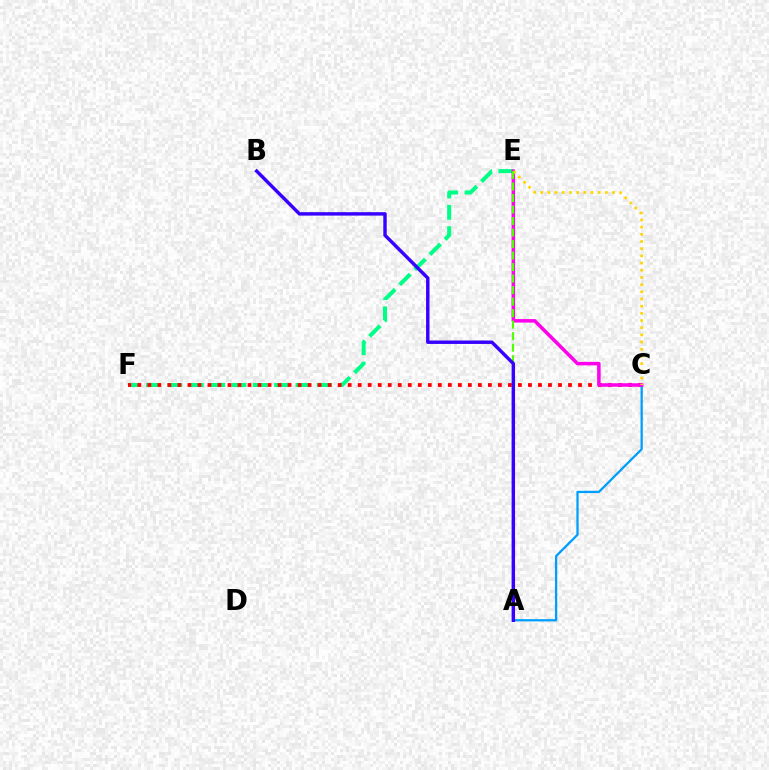{('E', 'F'): [{'color': '#00ff86', 'line_style': 'dashed', 'thickness': 2.9}], ('C', 'F'): [{'color': '#ff0000', 'line_style': 'dotted', 'thickness': 2.72}], ('A', 'C'): [{'color': '#009eff', 'line_style': 'solid', 'thickness': 1.64}], ('C', 'E'): [{'color': '#ff00ed', 'line_style': 'solid', 'thickness': 2.53}, {'color': '#ffd500', 'line_style': 'dotted', 'thickness': 1.95}], ('A', 'E'): [{'color': '#4fff00', 'line_style': 'dashed', 'thickness': 1.56}], ('A', 'B'): [{'color': '#3700ff', 'line_style': 'solid', 'thickness': 2.47}]}